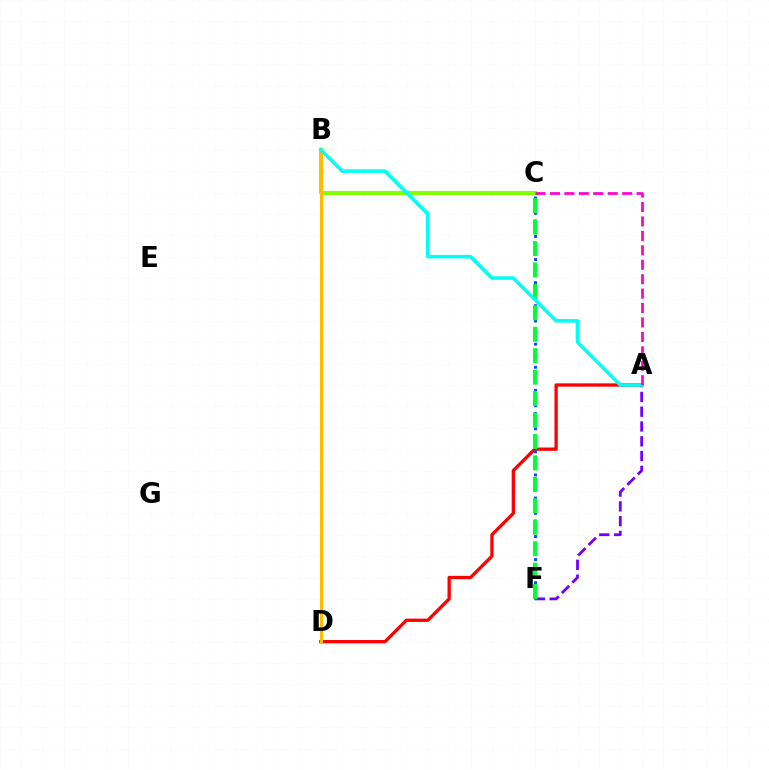{('A', 'F'): [{'color': '#7200ff', 'line_style': 'dashed', 'thickness': 2.01}], ('B', 'C'): [{'color': '#84ff00', 'line_style': 'solid', 'thickness': 2.95}], ('A', 'D'): [{'color': '#ff0000', 'line_style': 'solid', 'thickness': 2.38}], ('C', 'F'): [{'color': '#004bff', 'line_style': 'dotted', 'thickness': 2.09}, {'color': '#00ff39', 'line_style': 'dashed', 'thickness': 2.91}], ('B', 'D'): [{'color': '#ffbd00', 'line_style': 'solid', 'thickness': 2.19}], ('A', 'B'): [{'color': '#00fff6', 'line_style': 'solid', 'thickness': 2.55}], ('A', 'C'): [{'color': '#ff00cf', 'line_style': 'dashed', 'thickness': 1.96}]}